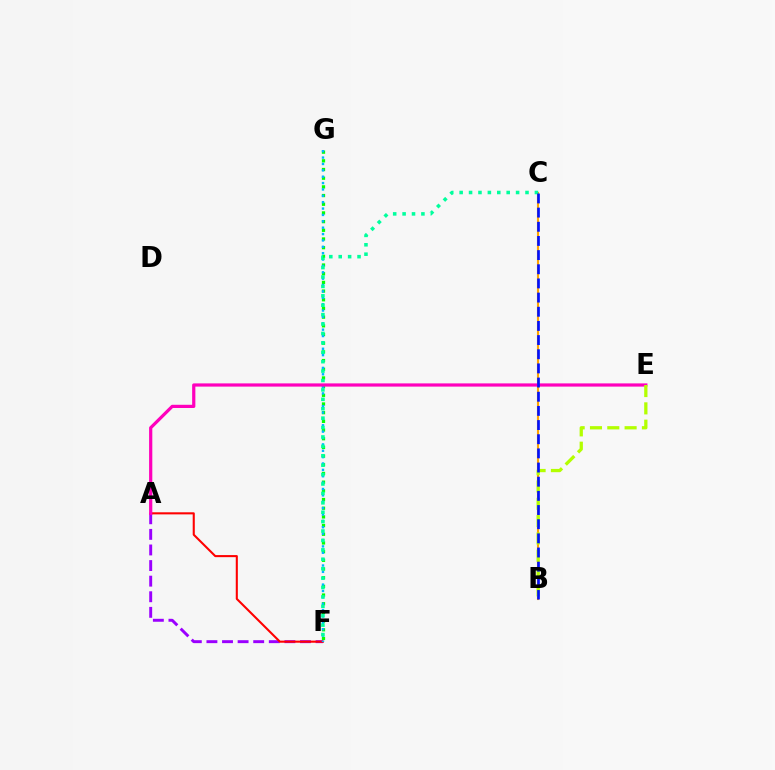{('A', 'F'): [{'color': '#9b00ff', 'line_style': 'dashed', 'thickness': 2.12}, {'color': '#ff0000', 'line_style': 'solid', 'thickness': 1.5}], ('F', 'G'): [{'color': '#08ff00', 'line_style': 'dotted', 'thickness': 2.36}, {'color': '#00b5ff', 'line_style': 'dotted', 'thickness': 1.73}], ('B', 'C'): [{'color': '#ffa500', 'line_style': 'solid', 'thickness': 1.52}, {'color': '#0010ff', 'line_style': 'dashed', 'thickness': 1.92}], ('A', 'E'): [{'color': '#ff00bd', 'line_style': 'solid', 'thickness': 2.31}], ('B', 'E'): [{'color': '#b3ff00', 'line_style': 'dashed', 'thickness': 2.35}], ('C', 'F'): [{'color': '#00ff9d', 'line_style': 'dotted', 'thickness': 2.56}]}